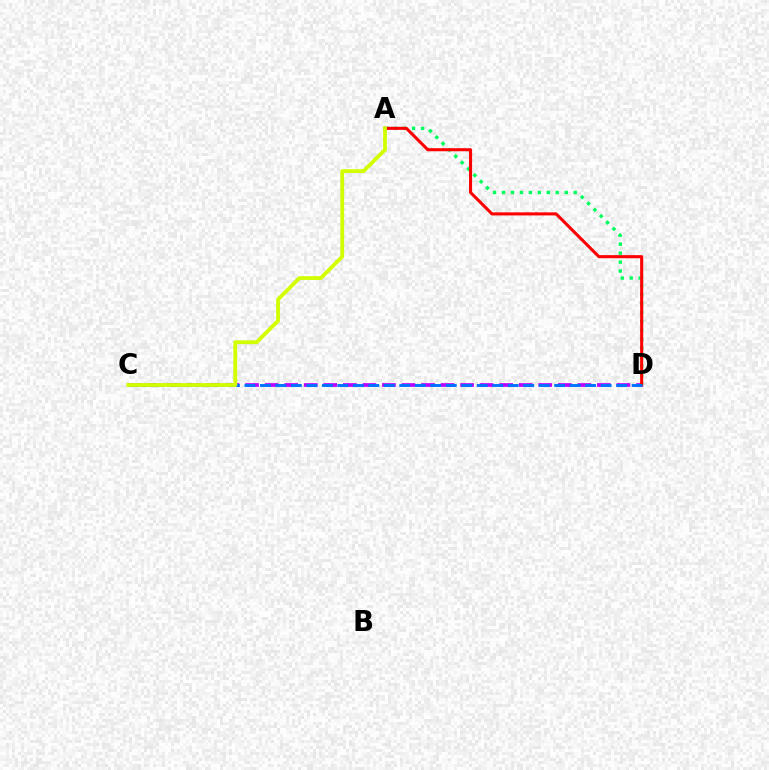{('A', 'D'): [{'color': '#00ff5c', 'line_style': 'dotted', 'thickness': 2.44}, {'color': '#ff0000', 'line_style': 'solid', 'thickness': 2.21}], ('C', 'D'): [{'color': '#b900ff', 'line_style': 'dashed', 'thickness': 2.66}, {'color': '#0074ff', 'line_style': 'dashed', 'thickness': 2.1}], ('A', 'C'): [{'color': '#d1ff00', 'line_style': 'solid', 'thickness': 2.73}]}